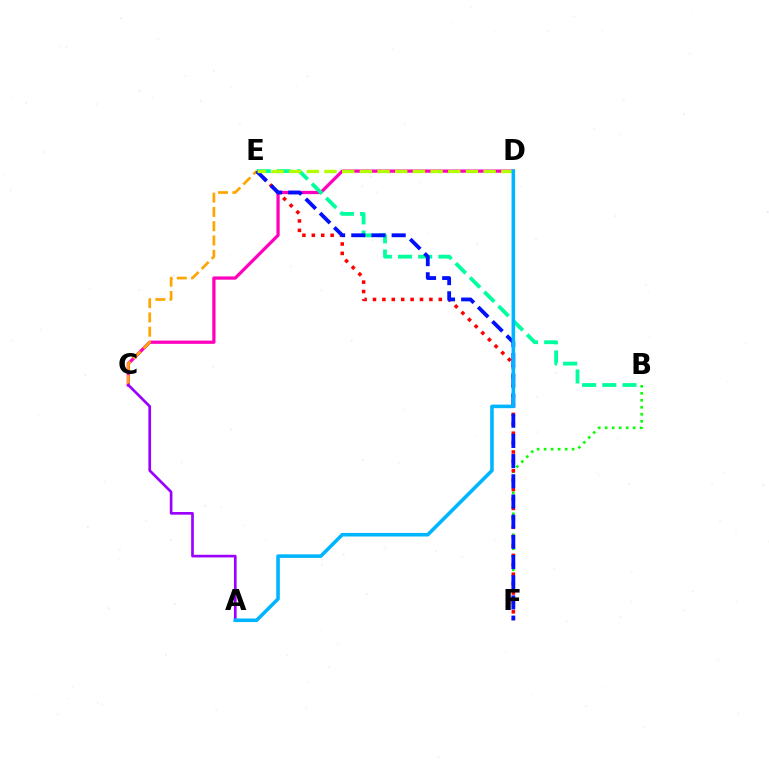{('C', 'D'): [{'color': '#ff00bd', 'line_style': 'solid', 'thickness': 2.34}], ('B', 'F'): [{'color': '#08ff00', 'line_style': 'dotted', 'thickness': 1.9}], ('B', 'E'): [{'color': '#00ff9d', 'line_style': 'dashed', 'thickness': 2.74}], ('E', 'F'): [{'color': '#ff0000', 'line_style': 'dotted', 'thickness': 2.55}, {'color': '#0010ff', 'line_style': 'dashed', 'thickness': 2.74}], ('C', 'E'): [{'color': '#ffa500', 'line_style': 'dashed', 'thickness': 1.94}], ('D', 'E'): [{'color': '#b3ff00', 'line_style': 'dashed', 'thickness': 2.4}], ('A', 'C'): [{'color': '#9b00ff', 'line_style': 'solid', 'thickness': 1.92}], ('A', 'D'): [{'color': '#00b5ff', 'line_style': 'solid', 'thickness': 2.57}]}